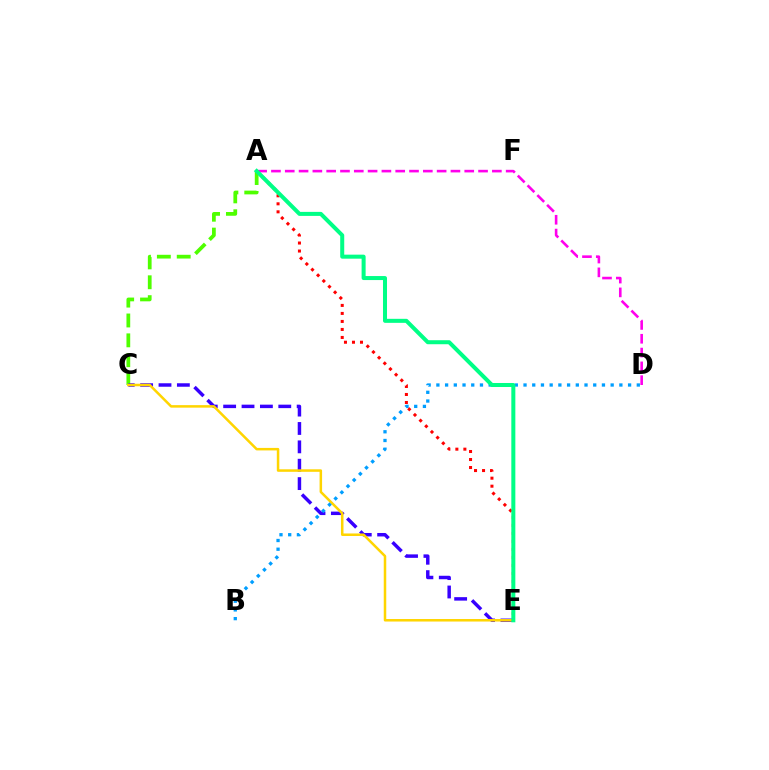{('A', 'C'): [{'color': '#4fff00', 'line_style': 'dashed', 'thickness': 2.7}], ('C', 'E'): [{'color': '#3700ff', 'line_style': 'dashed', 'thickness': 2.5}, {'color': '#ffd500', 'line_style': 'solid', 'thickness': 1.81}], ('B', 'D'): [{'color': '#009eff', 'line_style': 'dotted', 'thickness': 2.37}], ('A', 'E'): [{'color': '#ff0000', 'line_style': 'dotted', 'thickness': 2.18}, {'color': '#00ff86', 'line_style': 'solid', 'thickness': 2.89}], ('A', 'D'): [{'color': '#ff00ed', 'line_style': 'dashed', 'thickness': 1.88}]}